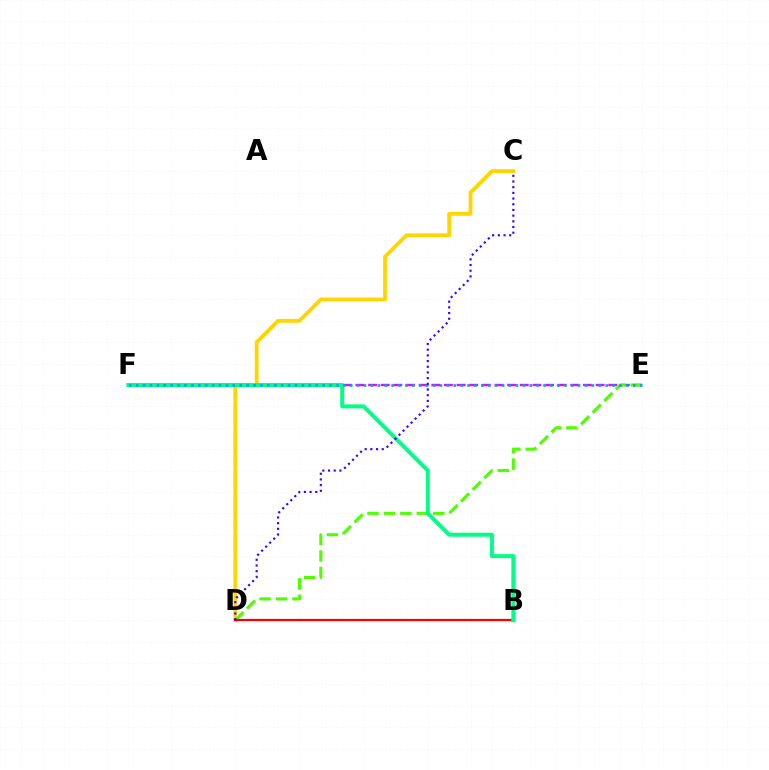{('C', 'D'): [{'color': '#ffd500', 'line_style': 'solid', 'thickness': 2.74}, {'color': '#3700ff', 'line_style': 'dotted', 'thickness': 1.55}], ('E', 'F'): [{'color': '#ff00ed', 'line_style': 'dashed', 'thickness': 1.72}, {'color': '#009eff', 'line_style': 'dotted', 'thickness': 1.88}], ('D', 'E'): [{'color': '#4fff00', 'line_style': 'dashed', 'thickness': 2.23}], ('B', 'D'): [{'color': '#ff0000', 'line_style': 'solid', 'thickness': 1.61}], ('B', 'F'): [{'color': '#00ff86', 'line_style': 'solid', 'thickness': 2.86}]}